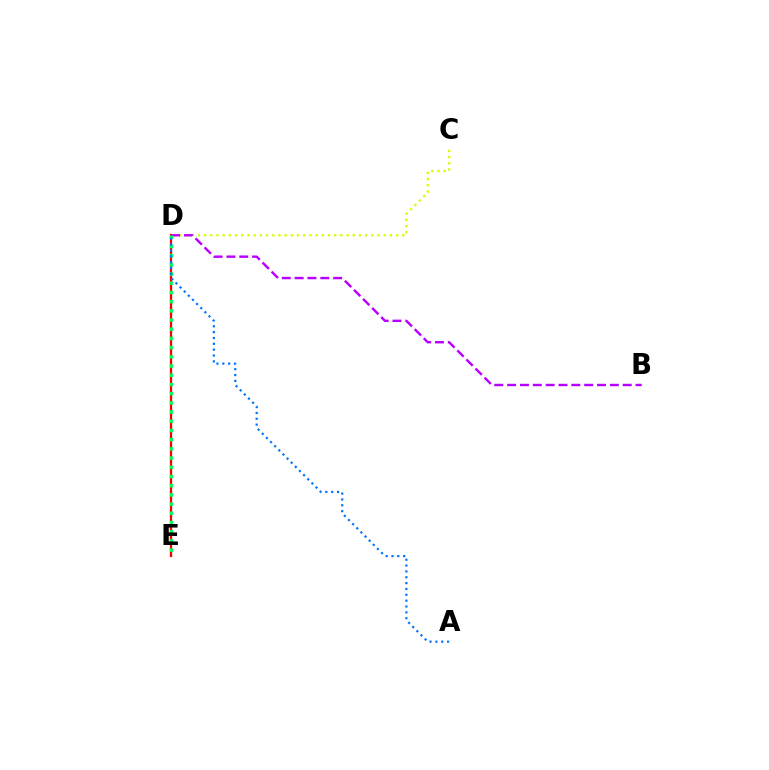{('C', 'D'): [{'color': '#d1ff00', 'line_style': 'dotted', 'thickness': 1.68}], ('D', 'E'): [{'color': '#ff0000', 'line_style': 'solid', 'thickness': 1.65}, {'color': '#00ff5c', 'line_style': 'dotted', 'thickness': 2.5}], ('B', 'D'): [{'color': '#b900ff', 'line_style': 'dashed', 'thickness': 1.74}], ('A', 'D'): [{'color': '#0074ff', 'line_style': 'dotted', 'thickness': 1.59}]}